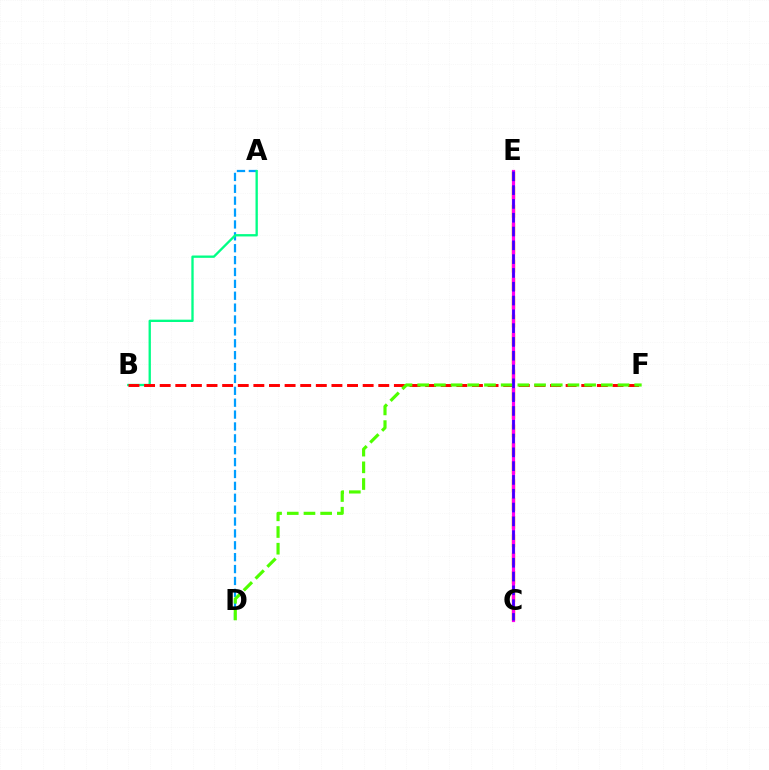{('A', 'D'): [{'color': '#009eff', 'line_style': 'dashed', 'thickness': 1.61}], ('C', 'E'): [{'color': '#ffd500', 'line_style': 'dashed', 'thickness': 2.49}, {'color': '#ff00ed', 'line_style': 'solid', 'thickness': 2.32}, {'color': '#3700ff', 'line_style': 'dashed', 'thickness': 1.87}], ('A', 'B'): [{'color': '#00ff86', 'line_style': 'solid', 'thickness': 1.68}], ('B', 'F'): [{'color': '#ff0000', 'line_style': 'dashed', 'thickness': 2.12}], ('D', 'F'): [{'color': '#4fff00', 'line_style': 'dashed', 'thickness': 2.27}]}